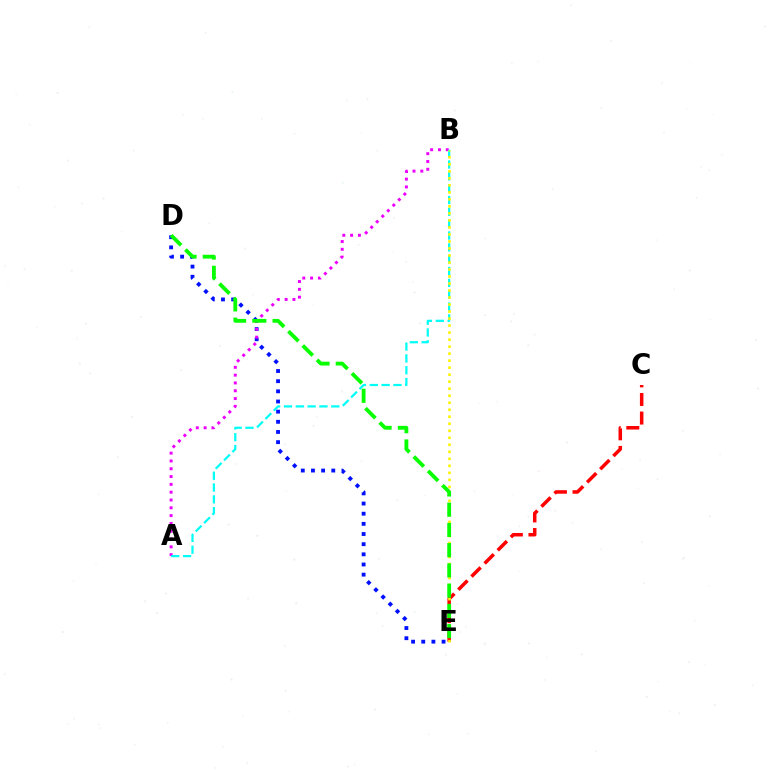{('D', 'E'): [{'color': '#0010ff', 'line_style': 'dotted', 'thickness': 2.76}, {'color': '#08ff00', 'line_style': 'dashed', 'thickness': 2.75}], ('C', 'E'): [{'color': '#ff0000', 'line_style': 'dashed', 'thickness': 2.52}], ('A', 'B'): [{'color': '#ee00ff', 'line_style': 'dotted', 'thickness': 2.12}, {'color': '#00fff6', 'line_style': 'dashed', 'thickness': 1.61}], ('B', 'E'): [{'color': '#fcf500', 'line_style': 'dotted', 'thickness': 1.91}]}